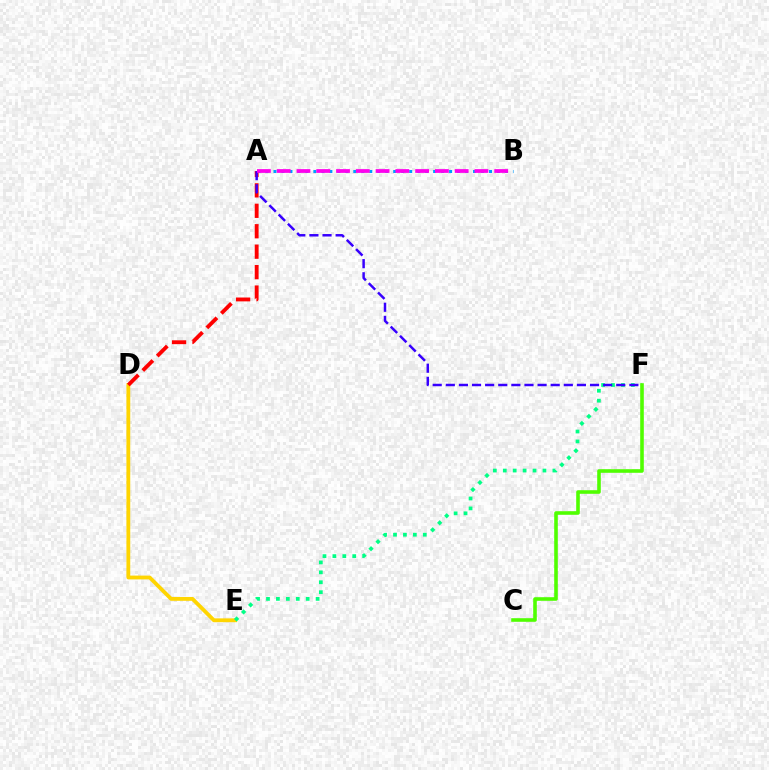{('A', 'B'): [{'color': '#009eff', 'line_style': 'dotted', 'thickness': 2.17}, {'color': '#ff00ed', 'line_style': 'dashed', 'thickness': 2.69}], ('D', 'E'): [{'color': '#ffd500', 'line_style': 'solid', 'thickness': 2.75}], ('A', 'D'): [{'color': '#ff0000', 'line_style': 'dashed', 'thickness': 2.78}], ('E', 'F'): [{'color': '#00ff86', 'line_style': 'dotted', 'thickness': 2.7}], ('C', 'F'): [{'color': '#4fff00', 'line_style': 'solid', 'thickness': 2.59}], ('A', 'F'): [{'color': '#3700ff', 'line_style': 'dashed', 'thickness': 1.78}]}